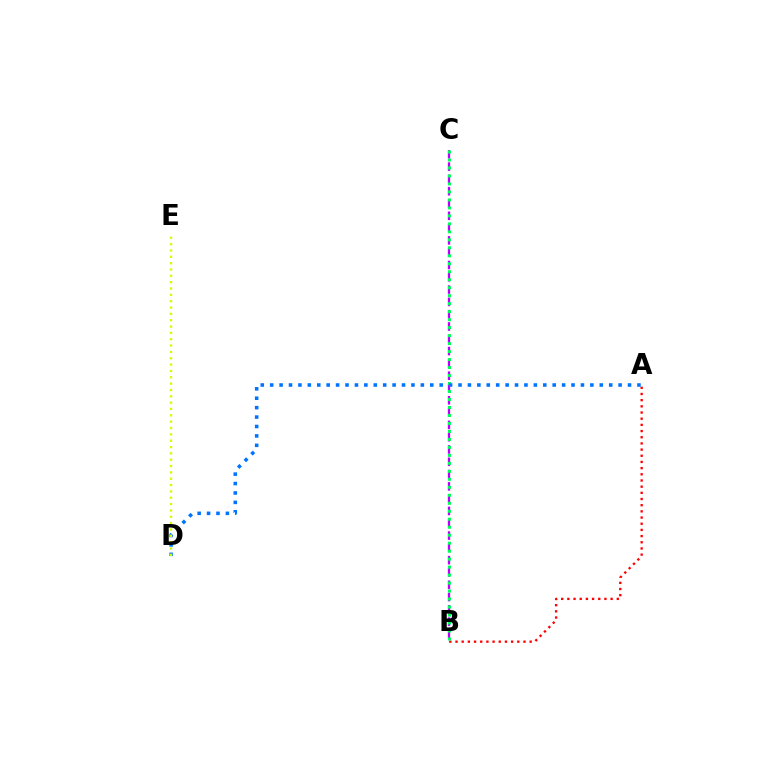{('B', 'C'): [{'color': '#b900ff', 'line_style': 'dashed', 'thickness': 1.67}, {'color': '#00ff5c', 'line_style': 'dotted', 'thickness': 2.17}], ('A', 'B'): [{'color': '#ff0000', 'line_style': 'dotted', 'thickness': 1.68}], ('A', 'D'): [{'color': '#0074ff', 'line_style': 'dotted', 'thickness': 2.56}], ('D', 'E'): [{'color': '#d1ff00', 'line_style': 'dotted', 'thickness': 1.72}]}